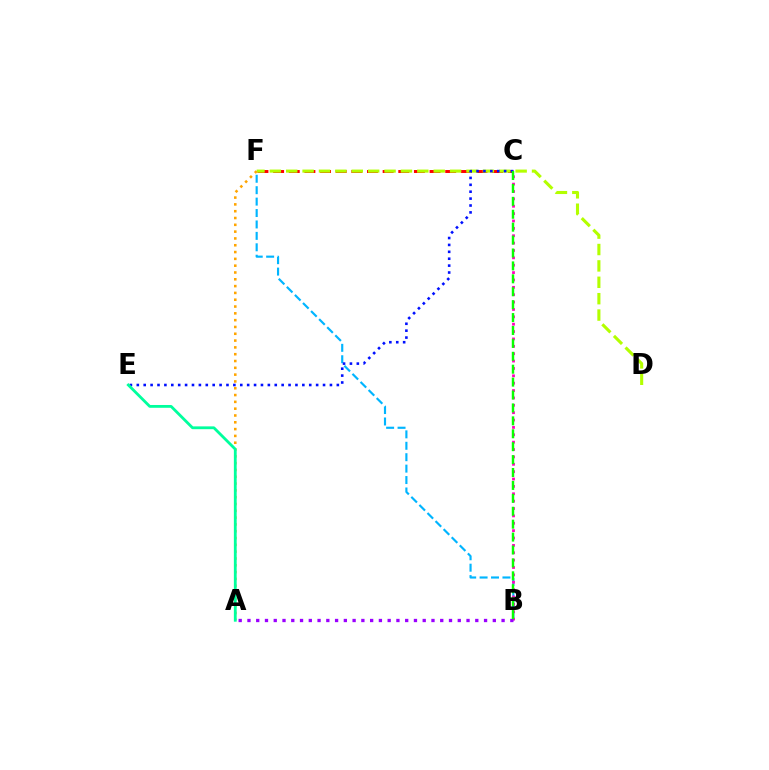{('B', 'F'): [{'color': '#00b5ff', 'line_style': 'dashed', 'thickness': 1.55}], ('B', 'C'): [{'color': '#ff00bd', 'line_style': 'dotted', 'thickness': 2.0}, {'color': '#08ff00', 'line_style': 'dashed', 'thickness': 1.75}], ('C', 'F'): [{'color': '#ff0000', 'line_style': 'dashed', 'thickness': 2.13}], ('D', 'F'): [{'color': '#b3ff00', 'line_style': 'dashed', 'thickness': 2.23}], ('A', 'F'): [{'color': '#ffa500', 'line_style': 'dotted', 'thickness': 1.85}], ('C', 'E'): [{'color': '#0010ff', 'line_style': 'dotted', 'thickness': 1.87}], ('A', 'E'): [{'color': '#00ff9d', 'line_style': 'solid', 'thickness': 2.02}], ('A', 'B'): [{'color': '#9b00ff', 'line_style': 'dotted', 'thickness': 2.38}]}